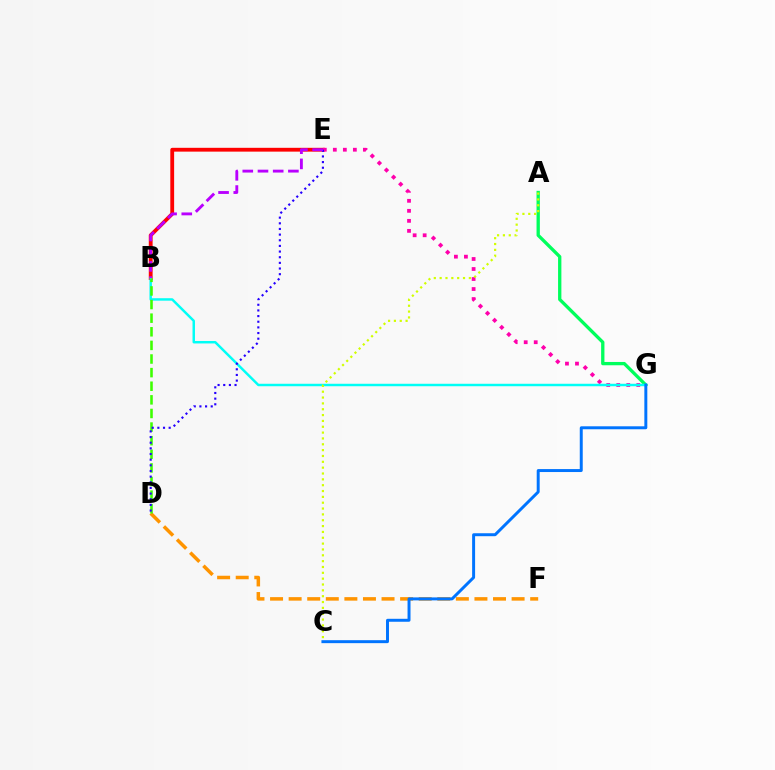{('A', 'G'): [{'color': '#00ff5c', 'line_style': 'solid', 'thickness': 2.38}], ('B', 'E'): [{'color': '#ff0000', 'line_style': 'solid', 'thickness': 2.75}, {'color': '#b900ff', 'line_style': 'dashed', 'thickness': 2.07}], ('D', 'F'): [{'color': '#ff9400', 'line_style': 'dashed', 'thickness': 2.52}], ('E', 'G'): [{'color': '#ff00ac', 'line_style': 'dotted', 'thickness': 2.72}], ('B', 'G'): [{'color': '#00fff6', 'line_style': 'solid', 'thickness': 1.77}], ('B', 'D'): [{'color': '#3dff00', 'line_style': 'dashed', 'thickness': 1.85}], ('C', 'G'): [{'color': '#0074ff', 'line_style': 'solid', 'thickness': 2.13}], ('A', 'C'): [{'color': '#d1ff00', 'line_style': 'dotted', 'thickness': 1.59}], ('D', 'E'): [{'color': '#2500ff', 'line_style': 'dotted', 'thickness': 1.54}]}